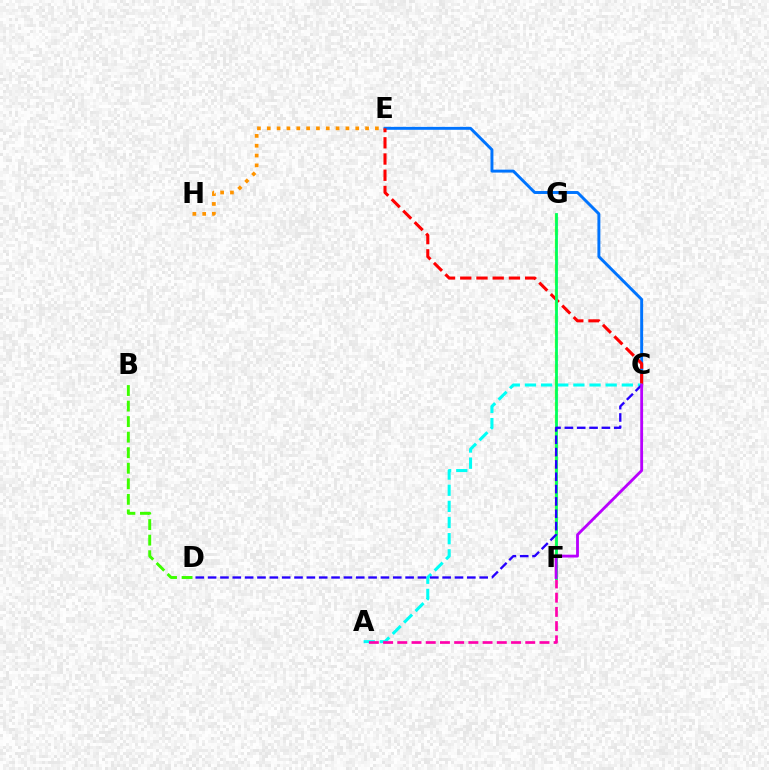{('C', 'E'): [{'color': '#0074ff', 'line_style': 'solid', 'thickness': 2.12}, {'color': '#ff0000', 'line_style': 'dashed', 'thickness': 2.2}], ('B', 'D'): [{'color': '#3dff00', 'line_style': 'dashed', 'thickness': 2.11}], ('F', 'G'): [{'color': '#d1ff00', 'line_style': 'dashed', 'thickness': 1.7}, {'color': '#00ff5c', 'line_style': 'solid', 'thickness': 2.01}], ('A', 'C'): [{'color': '#00fff6', 'line_style': 'dashed', 'thickness': 2.19}], ('E', 'H'): [{'color': '#ff9400', 'line_style': 'dotted', 'thickness': 2.67}], ('A', 'F'): [{'color': '#ff00ac', 'line_style': 'dashed', 'thickness': 1.93}], ('C', 'D'): [{'color': '#2500ff', 'line_style': 'dashed', 'thickness': 1.68}], ('C', 'F'): [{'color': '#b900ff', 'line_style': 'solid', 'thickness': 2.04}]}